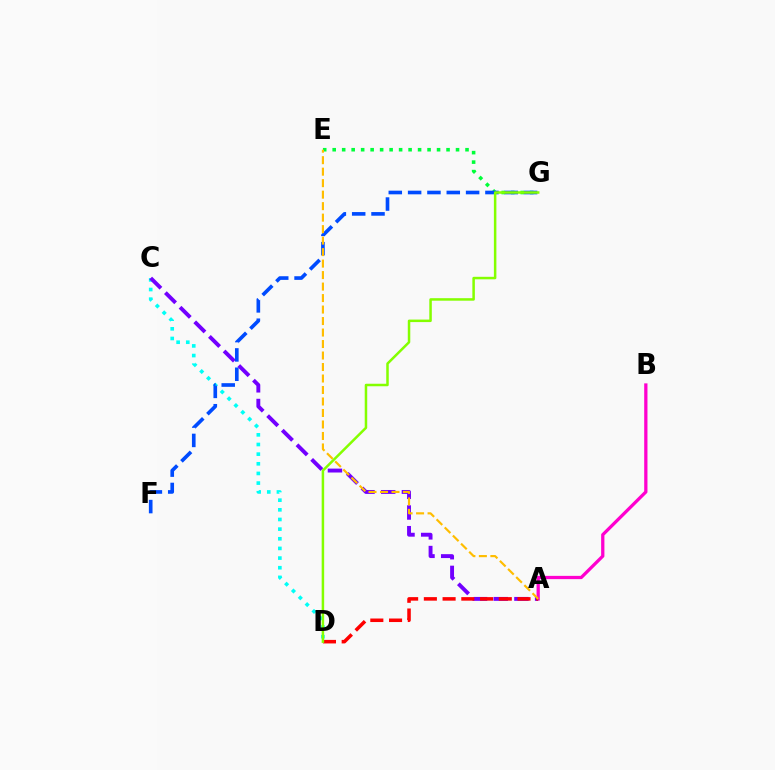{('C', 'D'): [{'color': '#00fff6', 'line_style': 'dotted', 'thickness': 2.62}], ('E', 'G'): [{'color': '#00ff39', 'line_style': 'dotted', 'thickness': 2.58}], ('A', 'B'): [{'color': '#ff00cf', 'line_style': 'solid', 'thickness': 2.35}], ('A', 'C'): [{'color': '#7200ff', 'line_style': 'dashed', 'thickness': 2.81}], ('F', 'G'): [{'color': '#004bff', 'line_style': 'dashed', 'thickness': 2.63}], ('A', 'D'): [{'color': '#ff0000', 'line_style': 'dashed', 'thickness': 2.54}], ('A', 'E'): [{'color': '#ffbd00', 'line_style': 'dashed', 'thickness': 1.56}], ('D', 'G'): [{'color': '#84ff00', 'line_style': 'solid', 'thickness': 1.8}]}